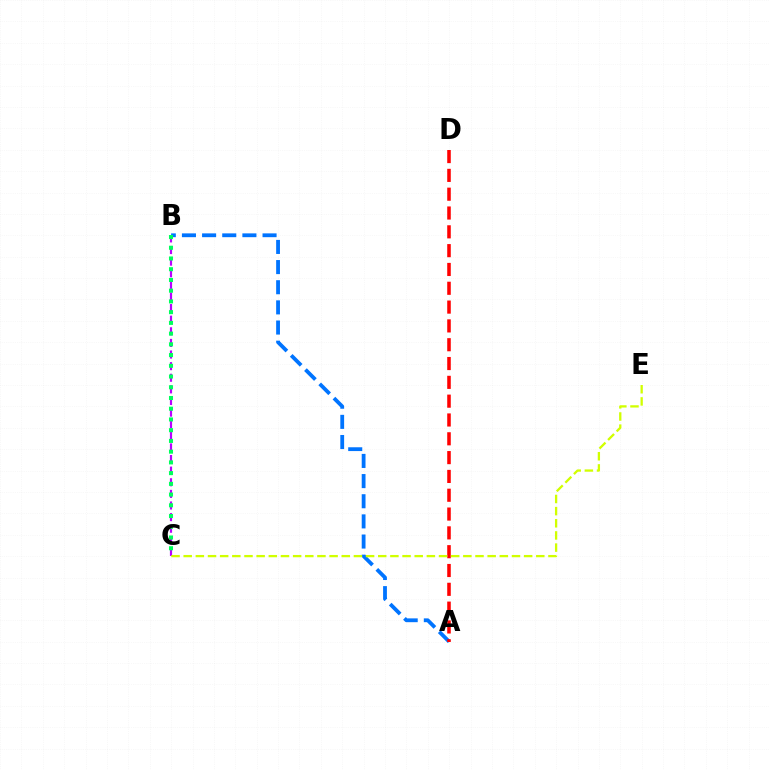{('A', 'B'): [{'color': '#0074ff', 'line_style': 'dashed', 'thickness': 2.74}], ('B', 'C'): [{'color': '#b900ff', 'line_style': 'dashed', 'thickness': 1.58}, {'color': '#00ff5c', 'line_style': 'dotted', 'thickness': 2.92}], ('A', 'D'): [{'color': '#ff0000', 'line_style': 'dashed', 'thickness': 2.56}], ('C', 'E'): [{'color': '#d1ff00', 'line_style': 'dashed', 'thickness': 1.65}]}